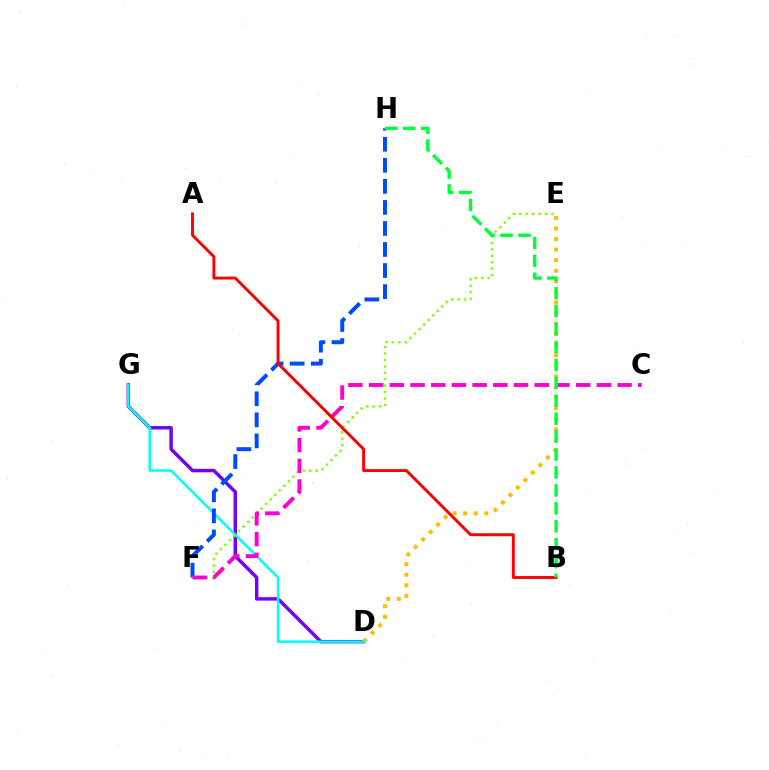{('D', 'G'): [{'color': '#7200ff', 'line_style': 'solid', 'thickness': 2.48}, {'color': '#00fff6', 'line_style': 'solid', 'thickness': 1.8}], ('D', 'E'): [{'color': '#ffbd00', 'line_style': 'dotted', 'thickness': 2.87}], ('F', 'H'): [{'color': '#004bff', 'line_style': 'dashed', 'thickness': 2.86}], ('E', 'F'): [{'color': '#84ff00', 'line_style': 'dotted', 'thickness': 1.74}], ('C', 'F'): [{'color': '#ff00cf', 'line_style': 'dashed', 'thickness': 2.81}], ('A', 'B'): [{'color': '#ff0000', 'line_style': 'solid', 'thickness': 2.1}], ('B', 'H'): [{'color': '#00ff39', 'line_style': 'dashed', 'thickness': 2.43}]}